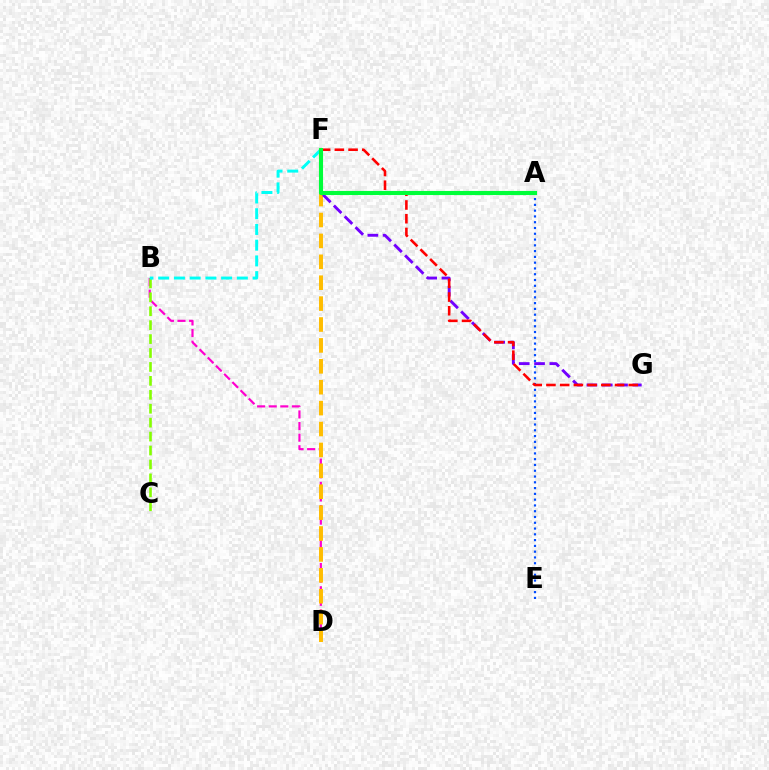{('B', 'D'): [{'color': '#ff00cf', 'line_style': 'dashed', 'thickness': 1.58}], ('B', 'C'): [{'color': '#84ff00', 'line_style': 'dashed', 'thickness': 1.89}], ('B', 'F'): [{'color': '#00fff6', 'line_style': 'dashed', 'thickness': 2.14}], ('A', 'E'): [{'color': '#004bff', 'line_style': 'dotted', 'thickness': 1.57}], ('D', 'F'): [{'color': '#ffbd00', 'line_style': 'dashed', 'thickness': 2.84}], ('F', 'G'): [{'color': '#7200ff', 'line_style': 'dashed', 'thickness': 2.08}, {'color': '#ff0000', 'line_style': 'dashed', 'thickness': 1.86}], ('A', 'F'): [{'color': '#00ff39', 'line_style': 'solid', 'thickness': 2.95}]}